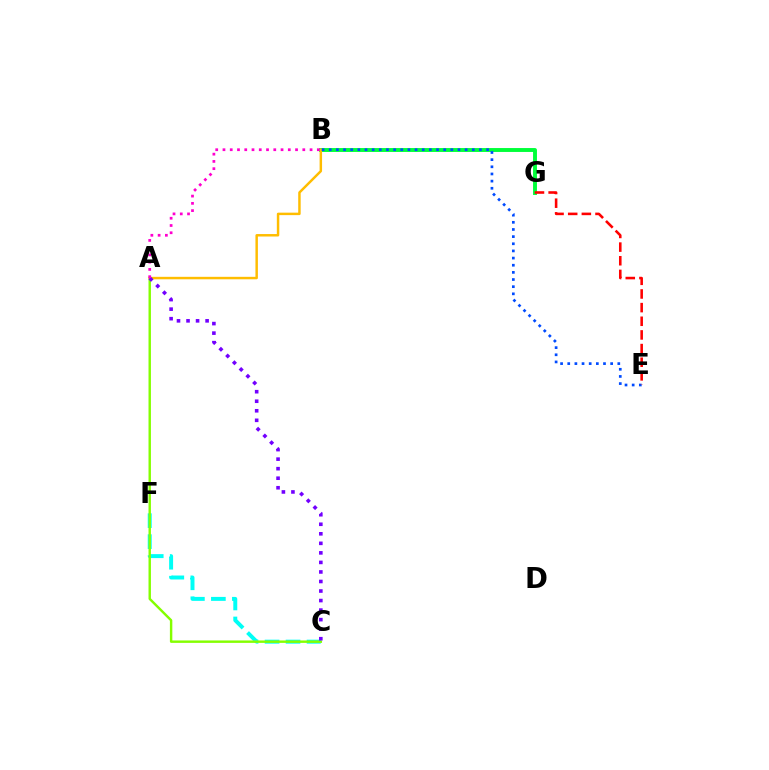{('C', 'F'): [{'color': '#00fff6', 'line_style': 'dashed', 'thickness': 2.85}], ('A', 'C'): [{'color': '#84ff00', 'line_style': 'solid', 'thickness': 1.74}, {'color': '#7200ff', 'line_style': 'dotted', 'thickness': 2.59}], ('B', 'G'): [{'color': '#00ff39', 'line_style': 'solid', 'thickness': 2.81}], ('A', 'B'): [{'color': '#ffbd00', 'line_style': 'solid', 'thickness': 1.77}, {'color': '#ff00cf', 'line_style': 'dotted', 'thickness': 1.97}], ('B', 'E'): [{'color': '#004bff', 'line_style': 'dotted', 'thickness': 1.94}], ('E', 'G'): [{'color': '#ff0000', 'line_style': 'dashed', 'thickness': 1.85}]}